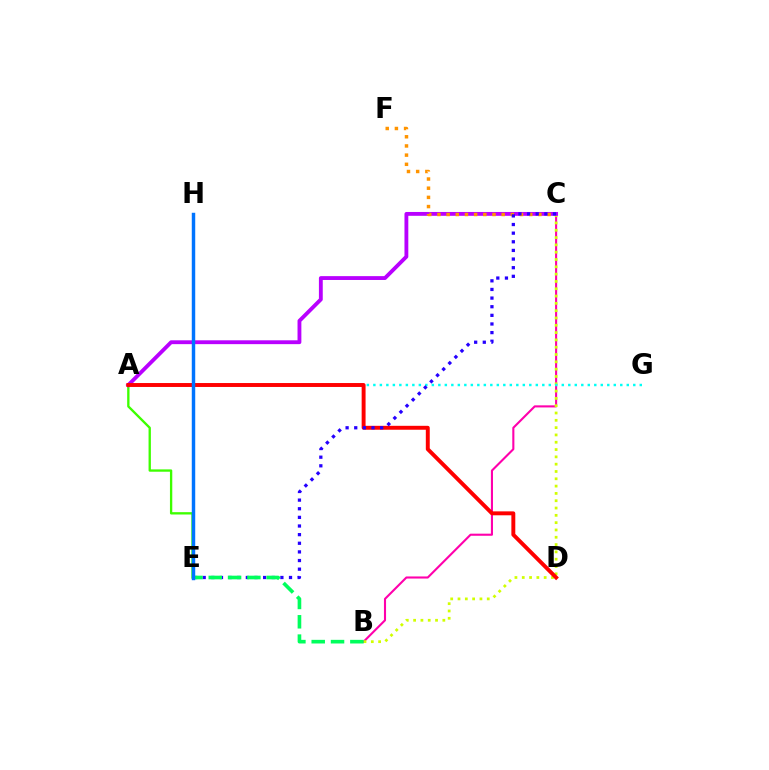{('A', 'E'): [{'color': '#3dff00', 'line_style': 'solid', 'thickness': 1.68}], ('B', 'C'): [{'color': '#ff00ac', 'line_style': 'solid', 'thickness': 1.51}, {'color': '#d1ff00', 'line_style': 'dotted', 'thickness': 1.99}], ('A', 'C'): [{'color': '#b900ff', 'line_style': 'solid', 'thickness': 2.77}], ('A', 'G'): [{'color': '#00fff6', 'line_style': 'dotted', 'thickness': 1.77}], ('C', 'F'): [{'color': '#ff9400', 'line_style': 'dotted', 'thickness': 2.49}], ('A', 'D'): [{'color': '#ff0000', 'line_style': 'solid', 'thickness': 2.82}], ('C', 'E'): [{'color': '#2500ff', 'line_style': 'dotted', 'thickness': 2.35}], ('B', 'E'): [{'color': '#00ff5c', 'line_style': 'dashed', 'thickness': 2.63}], ('E', 'H'): [{'color': '#0074ff', 'line_style': 'solid', 'thickness': 2.48}]}